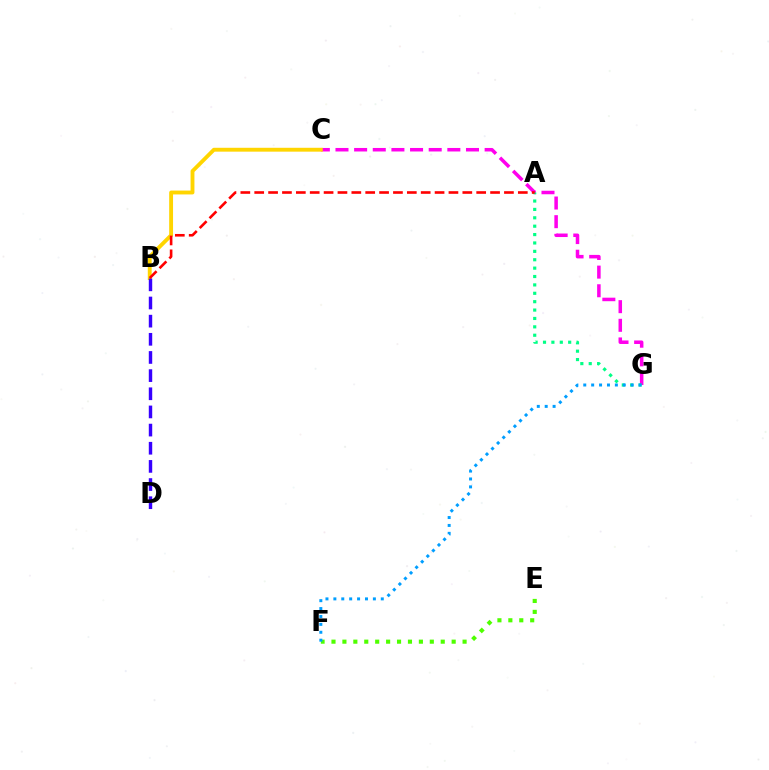{('C', 'G'): [{'color': '#ff00ed', 'line_style': 'dashed', 'thickness': 2.53}], ('B', 'C'): [{'color': '#ffd500', 'line_style': 'solid', 'thickness': 2.79}], ('E', 'F'): [{'color': '#4fff00', 'line_style': 'dotted', 'thickness': 2.97}], ('B', 'D'): [{'color': '#3700ff', 'line_style': 'dashed', 'thickness': 2.47}], ('A', 'G'): [{'color': '#00ff86', 'line_style': 'dotted', 'thickness': 2.28}], ('F', 'G'): [{'color': '#009eff', 'line_style': 'dotted', 'thickness': 2.15}], ('A', 'B'): [{'color': '#ff0000', 'line_style': 'dashed', 'thickness': 1.88}]}